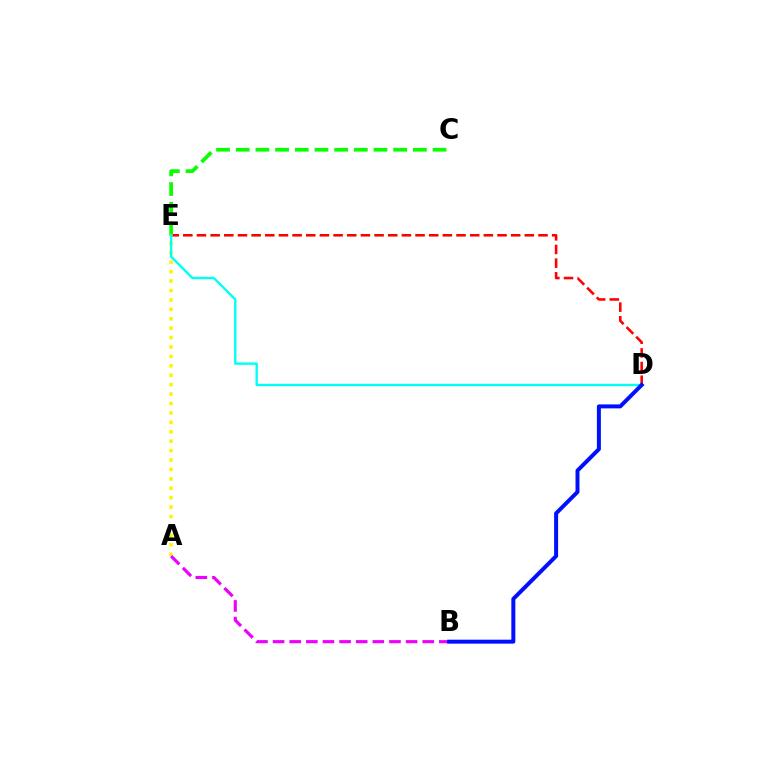{('D', 'E'): [{'color': '#ff0000', 'line_style': 'dashed', 'thickness': 1.86}, {'color': '#00fff6', 'line_style': 'solid', 'thickness': 1.71}], ('A', 'E'): [{'color': '#fcf500', 'line_style': 'dotted', 'thickness': 2.56}], ('C', 'E'): [{'color': '#08ff00', 'line_style': 'dashed', 'thickness': 2.67}], ('A', 'B'): [{'color': '#ee00ff', 'line_style': 'dashed', 'thickness': 2.26}], ('B', 'D'): [{'color': '#0010ff', 'line_style': 'solid', 'thickness': 2.86}]}